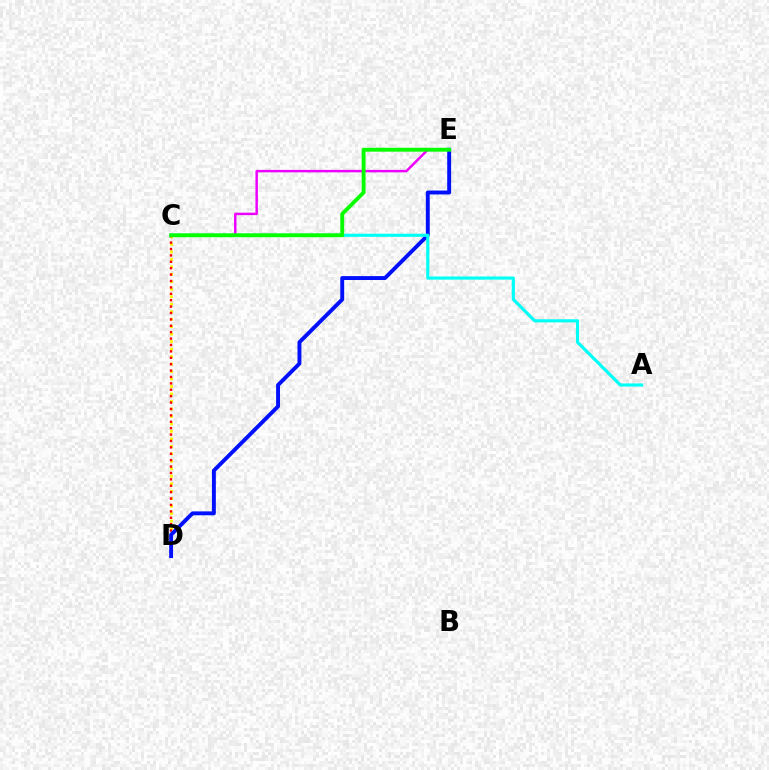{('C', 'D'): [{'color': '#fcf500', 'line_style': 'dotted', 'thickness': 2.03}, {'color': '#ff0000', 'line_style': 'dotted', 'thickness': 1.74}], ('C', 'E'): [{'color': '#ee00ff', 'line_style': 'solid', 'thickness': 1.77}, {'color': '#08ff00', 'line_style': 'solid', 'thickness': 2.79}], ('D', 'E'): [{'color': '#0010ff', 'line_style': 'solid', 'thickness': 2.81}], ('A', 'C'): [{'color': '#00fff6', 'line_style': 'solid', 'thickness': 2.26}]}